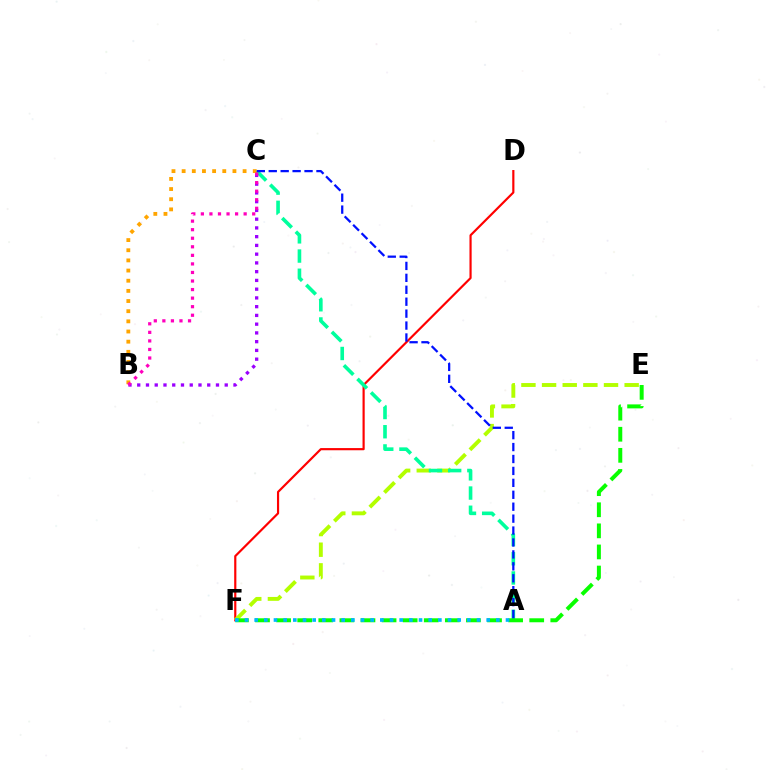{('D', 'F'): [{'color': '#ff0000', 'line_style': 'solid', 'thickness': 1.57}], ('E', 'F'): [{'color': '#b3ff00', 'line_style': 'dashed', 'thickness': 2.8}, {'color': '#08ff00', 'line_style': 'dashed', 'thickness': 2.87}], ('A', 'C'): [{'color': '#00ff9d', 'line_style': 'dashed', 'thickness': 2.61}, {'color': '#0010ff', 'line_style': 'dashed', 'thickness': 1.62}], ('B', 'C'): [{'color': '#ffa500', 'line_style': 'dotted', 'thickness': 2.76}, {'color': '#9b00ff', 'line_style': 'dotted', 'thickness': 2.38}, {'color': '#ff00bd', 'line_style': 'dotted', 'thickness': 2.32}], ('A', 'F'): [{'color': '#00b5ff', 'line_style': 'dotted', 'thickness': 2.63}]}